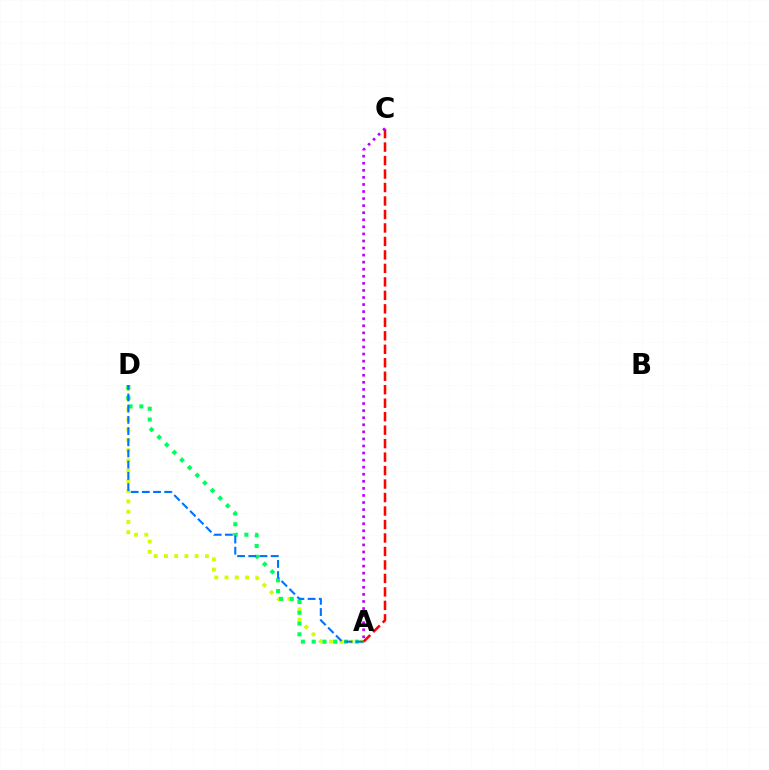{('A', 'D'): [{'color': '#d1ff00', 'line_style': 'dotted', 'thickness': 2.78}, {'color': '#00ff5c', 'line_style': 'dotted', 'thickness': 2.93}, {'color': '#0074ff', 'line_style': 'dashed', 'thickness': 1.52}], ('A', 'C'): [{'color': '#ff0000', 'line_style': 'dashed', 'thickness': 1.83}, {'color': '#b900ff', 'line_style': 'dotted', 'thickness': 1.92}]}